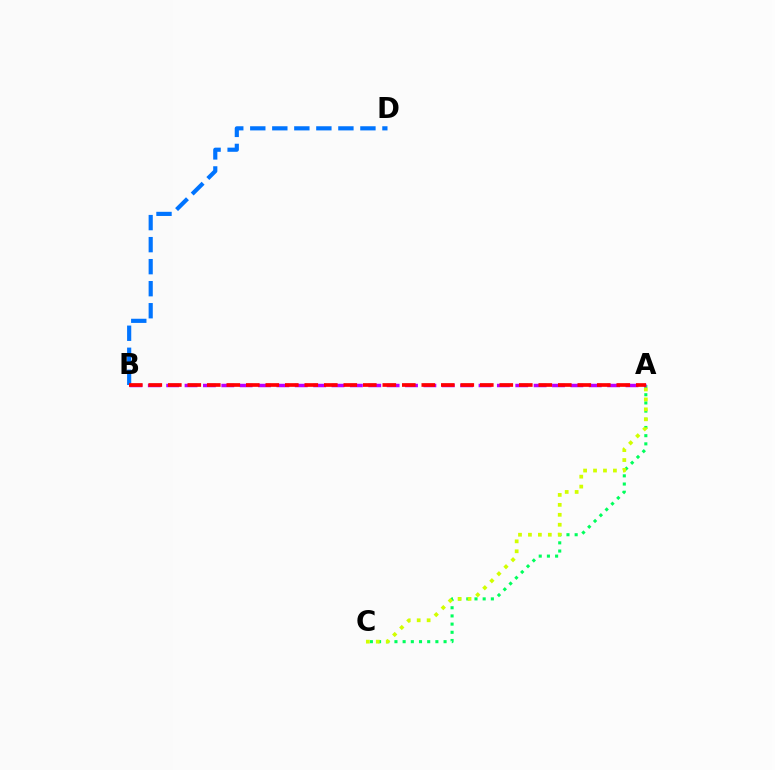{('A', 'C'): [{'color': '#00ff5c', 'line_style': 'dotted', 'thickness': 2.22}, {'color': '#d1ff00', 'line_style': 'dotted', 'thickness': 2.7}], ('A', 'B'): [{'color': '#b900ff', 'line_style': 'dashed', 'thickness': 2.5}, {'color': '#ff0000', 'line_style': 'dashed', 'thickness': 2.65}], ('B', 'D'): [{'color': '#0074ff', 'line_style': 'dashed', 'thickness': 2.99}]}